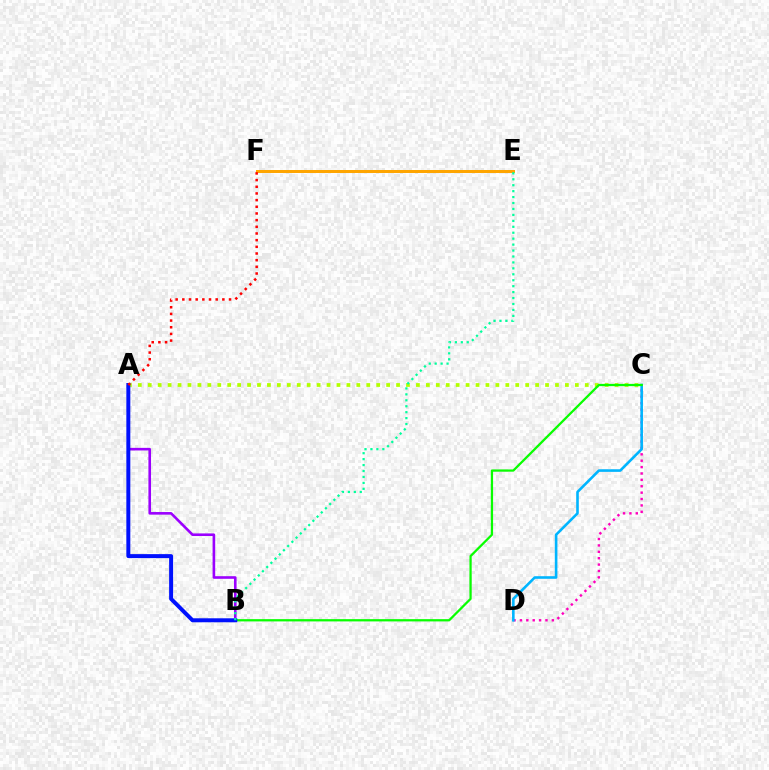{('C', 'D'): [{'color': '#ff00bd', 'line_style': 'dotted', 'thickness': 1.74}, {'color': '#00b5ff', 'line_style': 'solid', 'thickness': 1.88}], ('A', 'B'): [{'color': '#9b00ff', 'line_style': 'solid', 'thickness': 1.88}, {'color': '#0010ff', 'line_style': 'solid', 'thickness': 2.86}], ('E', 'F'): [{'color': '#ffa500', 'line_style': 'solid', 'thickness': 2.15}], ('A', 'C'): [{'color': '#b3ff00', 'line_style': 'dotted', 'thickness': 2.7}], ('B', 'C'): [{'color': '#08ff00', 'line_style': 'solid', 'thickness': 1.63}], ('B', 'E'): [{'color': '#00ff9d', 'line_style': 'dotted', 'thickness': 1.61}], ('A', 'F'): [{'color': '#ff0000', 'line_style': 'dotted', 'thickness': 1.81}]}